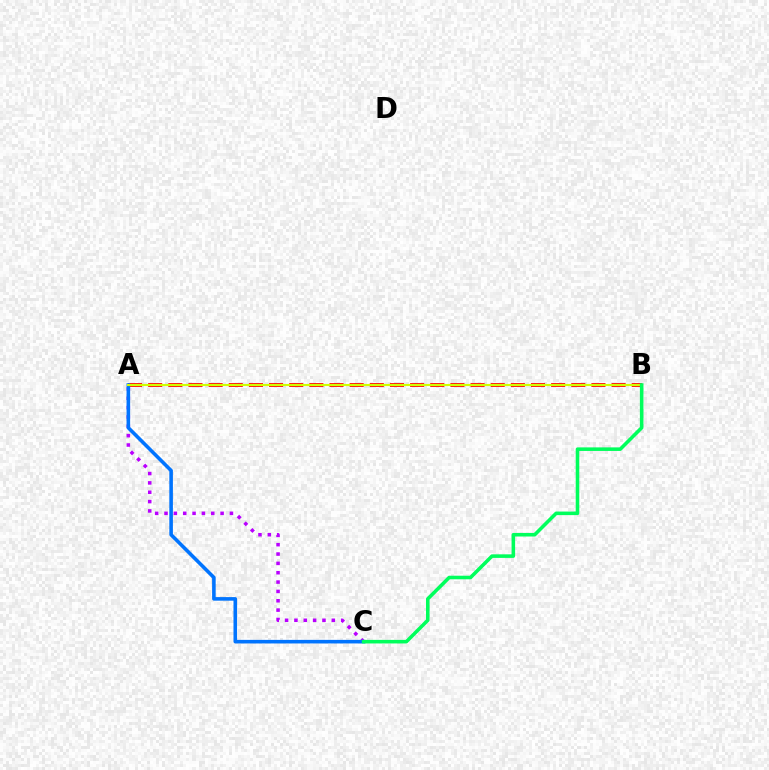{('A', 'B'): [{'color': '#ff0000', 'line_style': 'dashed', 'thickness': 2.74}, {'color': '#d1ff00', 'line_style': 'solid', 'thickness': 1.54}], ('A', 'C'): [{'color': '#b900ff', 'line_style': 'dotted', 'thickness': 2.54}, {'color': '#0074ff', 'line_style': 'solid', 'thickness': 2.58}], ('B', 'C'): [{'color': '#00ff5c', 'line_style': 'solid', 'thickness': 2.57}]}